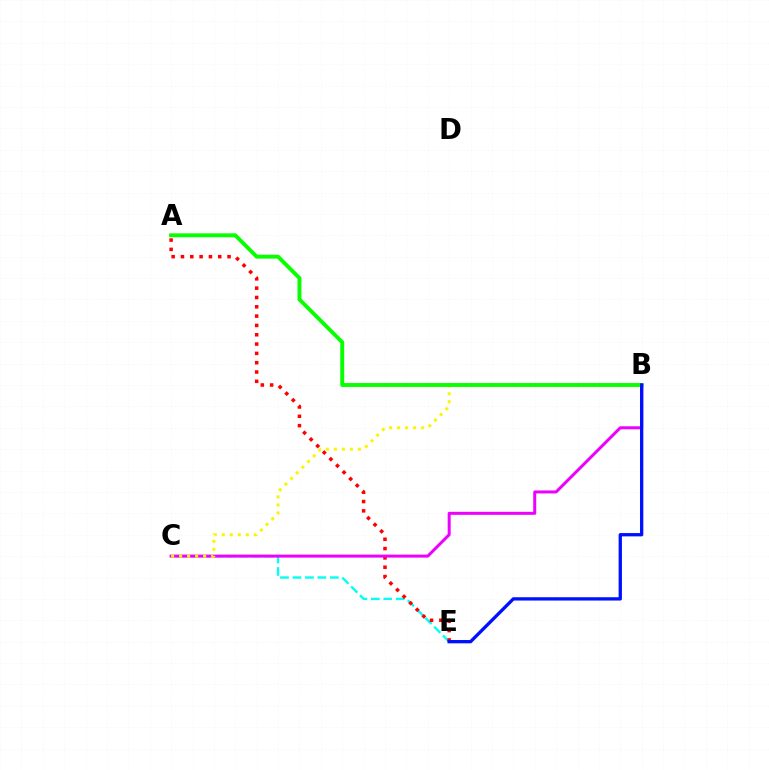{('C', 'E'): [{'color': '#00fff6', 'line_style': 'dashed', 'thickness': 1.69}], ('A', 'E'): [{'color': '#ff0000', 'line_style': 'dotted', 'thickness': 2.53}], ('B', 'C'): [{'color': '#ee00ff', 'line_style': 'solid', 'thickness': 2.16}, {'color': '#fcf500', 'line_style': 'dotted', 'thickness': 2.17}], ('A', 'B'): [{'color': '#08ff00', 'line_style': 'solid', 'thickness': 2.81}], ('B', 'E'): [{'color': '#0010ff', 'line_style': 'solid', 'thickness': 2.38}]}